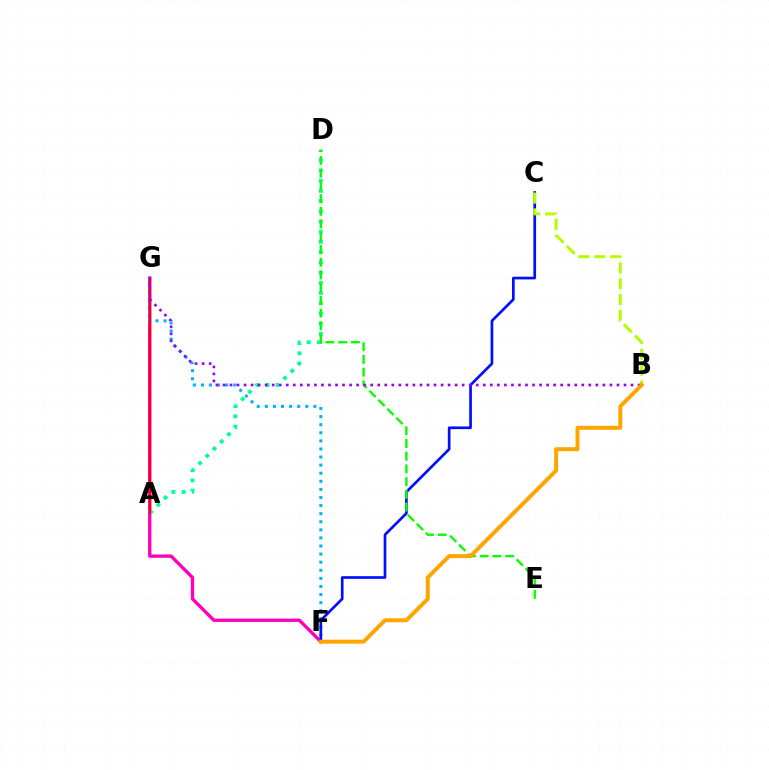{('F', 'G'): [{'color': '#ff00bd', 'line_style': 'solid', 'thickness': 2.42}, {'color': '#00b5ff', 'line_style': 'dotted', 'thickness': 2.2}], ('A', 'D'): [{'color': '#00ff9d', 'line_style': 'dotted', 'thickness': 2.78}], ('C', 'F'): [{'color': '#0010ff', 'line_style': 'solid', 'thickness': 1.94}], ('B', 'C'): [{'color': '#b3ff00', 'line_style': 'dashed', 'thickness': 2.16}], ('A', 'G'): [{'color': '#ff0000', 'line_style': 'solid', 'thickness': 1.54}], ('D', 'E'): [{'color': '#08ff00', 'line_style': 'dashed', 'thickness': 1.73}], ('B', 'G'): [{'color': '#9b00ff', 'line_style': 'dotted', 'thickness': 1.91}], ('B', 'F'): [{'color': '#ffa500', 'line_style': 'solid', 'thickness': 2.84}]}